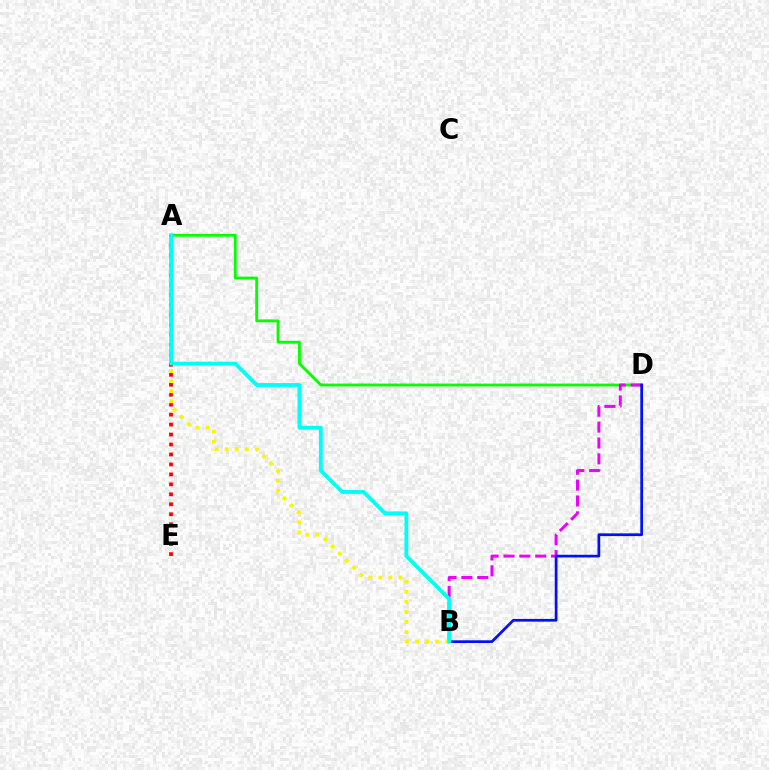{('A', 'D'): [{'color': '#08ff00', 'line_style': 'solid', 'thickness': 2.06}], ('A', 'E'): [{'color': '#ff0000', 'line_style': 'dotted', 'thickness': 2.71}], ('B', 'D'): [{'color': '#ee00ff', 'line_style': 'dashed', 'thickness': 2.16}, {'color': '#0010ff', 'line_style': 'solid', 'thickness': 1.96}], ('A', 'B'): [{'color': '#fcf500', 'line_style': 'dotted', 'thickness': 2.74}, {'color': '#00fff6', 'line_style': 'solid', 'thickness': 2.77}]}